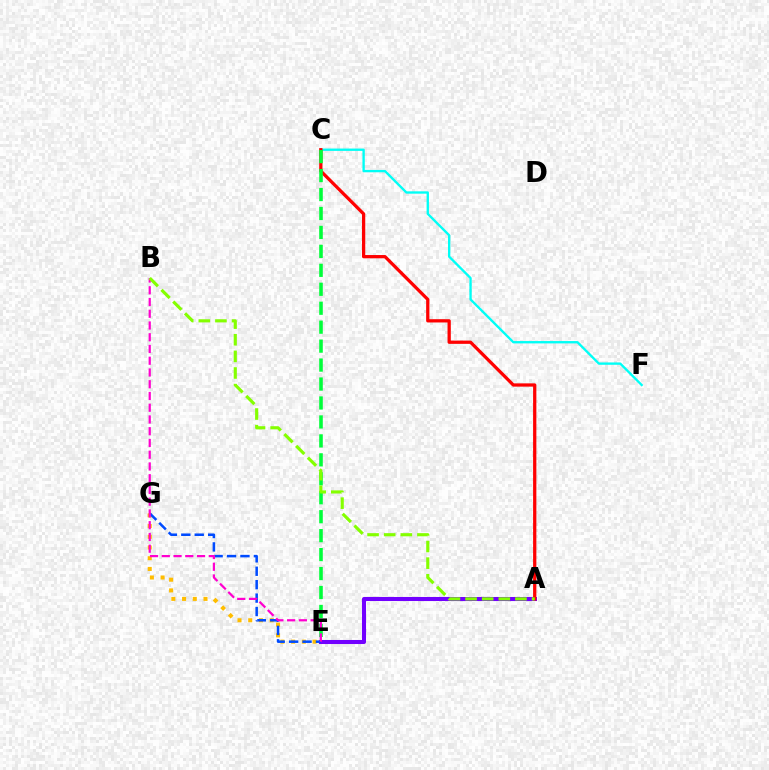{('E', 'G'): [{'color': '#ffbd00', 'line_style': 'dotted', 'thickness': 2.91}, {'color': '#004bff', 'line_style': 'dashed', 'thickness': 1.82}], ('A', 'E'): [{'color': '#7200ff', 'line_style': 'solid', 'thickness': 2.92}], ('C', 'F'): [{'color': '#00fff6', 'line_style': 'solid', 'thickness': 1.69}], ('A', 'C'): [{'color': '#ff0000', 'line_style': 'solid', 'thickness': 2.35}], ('C', 'E'): [{'color': '#00ff39', 'line_style': 'dashed', 'thickness': 2.57}], ('B', 'E'): [{'color': '#ff00cf', 'line_style': 'dashed', 'thickness': 1.6}], ('A', 'B'): [{'color': '#84ff00', 'line_style': 'dashed', 'thickness': 2.26}]}